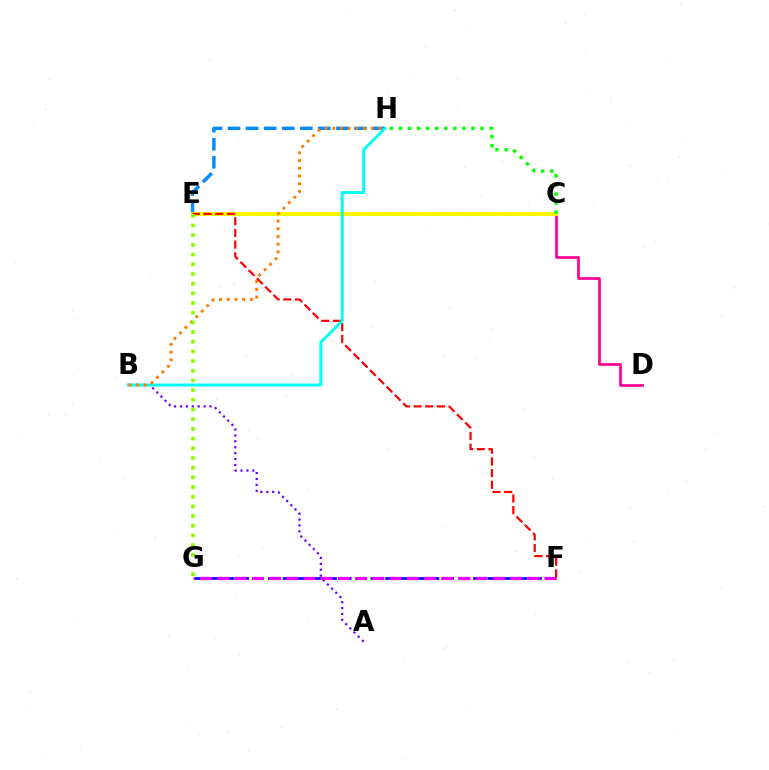{('C', 'D'): [{'color': '#ff0094', 'line_style': 'solid', 'thickness': 1.95}], ('F', 'G'): [{'color': '#0010ff', 'line_style': 'dashed', 'thickness': 1.99}, {'color': '#ee00ff', 'line_style': 'dashed', 'thickness': 2.34}], ('C', 'E'): [{'color': '#00ff74', 'line_style': 'dashed', 'thickness': 2.64}, {'color': '#fcf500', 'line_style': 'solid', 'thickness': 2.8}], ('E', 'H'): [{'color': '#008cff', 'line_style': 'dashed', 'thickness': 2.45}], ('A', 'B'): [{'color': '#7200ff', 'line_style': 'dotted', 'thickness': 1.6}], ('E', 'F'): [{'color': '#ff0000', 'line_style': 'dashed', 'thickness': 1.59}], ('B', 'H'): [{'color': '#00fff6', 'line_style': 'solid', 'thickness': 2.1}, {'color': '#ff7c00', 'line_style': 'dotted', 'thickness': 2.09}], ('C', 'H'): [{'color': '#08ff00', 'line_style': 'dotted', 'thickness': 2.47}], ('E', 'G'): [{'color': '#84ff00', 'line_style': 'dotted', 'thickness': 2.63}]}